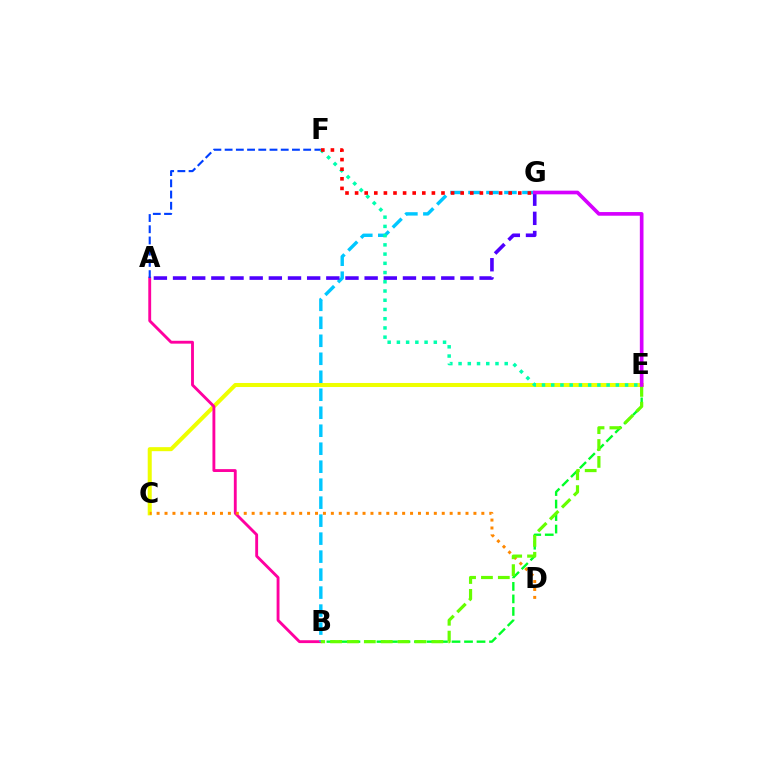{('C', 'E'): [{'color': '#eeff00', 'line_style': 'solid', 'thickness': 2.9}], ('A', 'B'): [{'color': '#ff00a0', 'line_style': 'solid', 'thickness': 2.06}], ('A', 'F'): [{'color': '#003fff', 'line_style': 'dashed', 'thickness': 1.52}], ('B', 'E'): [{'color': '#00ff27', 'line_style': 'dashed', 'thickness': 1.7}, {'color': '#66ff00', 'line_style': 'dashed', 'thickness': 2.29}], ('C', 'D'): [{'color': '#ff8800', 'line_style': 'dotted', 'thickness': 2.15}], ('B', 'G'): [{'color': '#00c7ff', 'line_style': 'dashed', 'thickness': 2.44}], ('E', 'F'): [{'color': '#00ffaf', 'line_style': 'dotted', 'thickness': 2.51}], ('F', 'G'): [{'color': '#ff0000', 'line_style': 'dotted', 'thickness': 2.61}], ('A', 'G'): [{'color': '#4f00ff', 'line_style': 'dashed', 'thickness': 2.6}], ('E', 'G'): [{'color': '#d600ff', 'line_style': 'solid', 'thickness': 2.64}]}